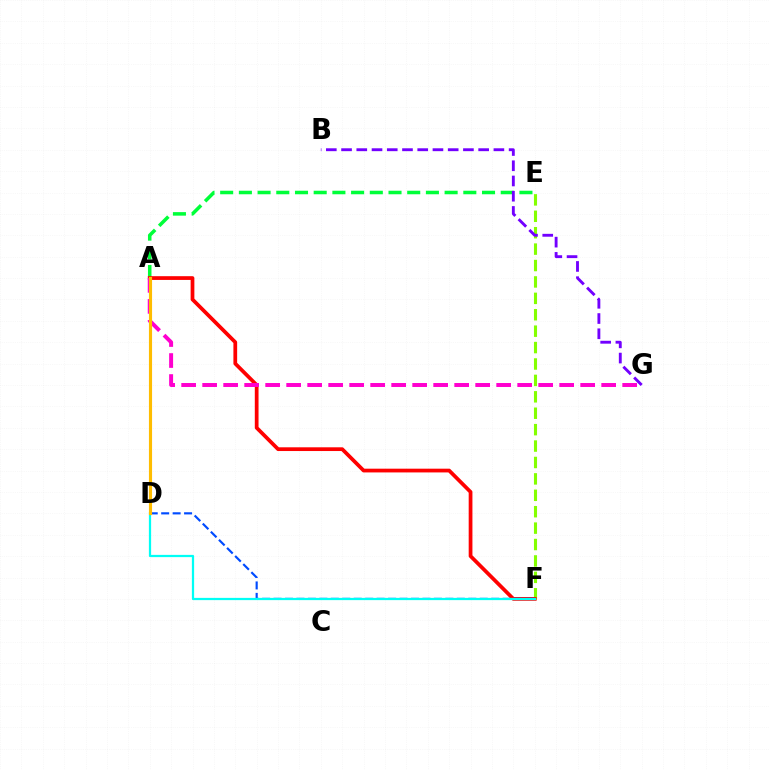{('E', 'F'): [{'color': '#84ff00', 'line_style': 'dashed', 'thickness': 2.23}], ('A', 'E'): [{'color': '#00ff39', 'line_style': 'dashed', 'thickness': 2.54}], ('A', 'F'): [{'color': '#ff0000', 'line_style': 'solid', 'thickness': 2.69}], ('D', 'F'): [{'color': '#004bff', 'line_style': 'dashed', 'thickness': 1.56}, {'color': '#00fff6', 'line_style': 'solid', 'thickness': 1.62}], ('B', 'G'): [{'color': '#7200ff', 'line_style': 'dashed', 'thickness': 2.07}], ('A', 'G'): [{'color': '#ff00cf', 'line_style': 'dashed', 'thickness': 2.85}], ('A', 'D'): [{'color': '#ffbd00', 'line_style': 'solid', 'thickness': 2.26}]}